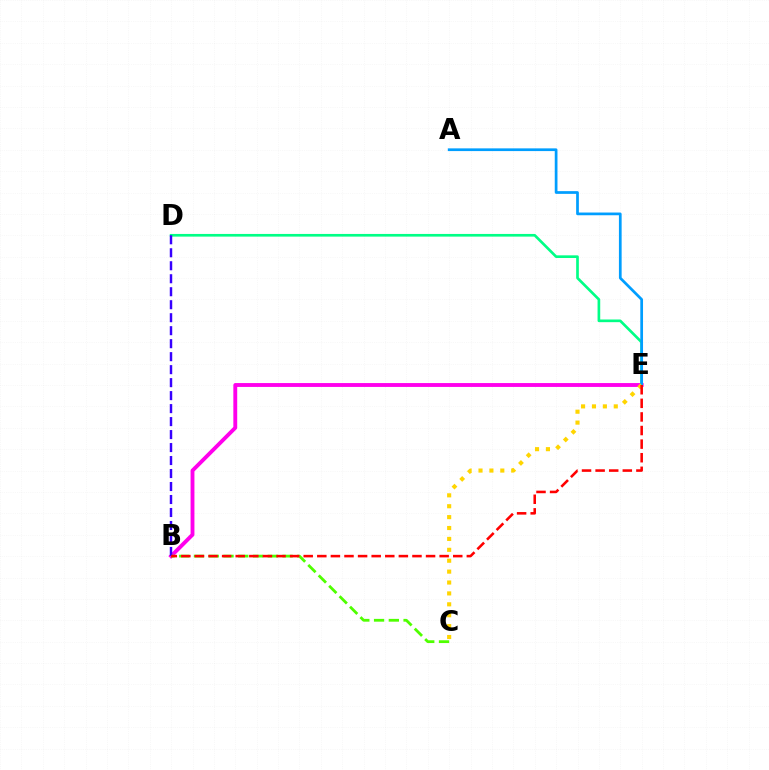{('B', 'E'): [{'color': '#ff00ed', 'line_style': 'solid', 'thickness': 2.78}, {'color': '#ff0000', 'line_style': 'dashed', 'thickness': 1.85}], ('B', 'C'): [{'color': '#4fff00', 'line_style': 'dashed', 'thickness': 2.01}], ('D', 'E'): [{'color': '#00ff86', 'line_style': 'solid', 'thickness': 1.92}], ('B', 'D'): [{'color': '#3700ff', 'line_style': 'dashed', 'thickness': 1.76}], ('A', 'E'): [{'color': '#009eff', 'line_style': 'solid', 'thickness': 1.96}], ('C', 'E'): [{'color': '#ffd500', 'line_style': 'dotted', 'thickness': 2.96}]}